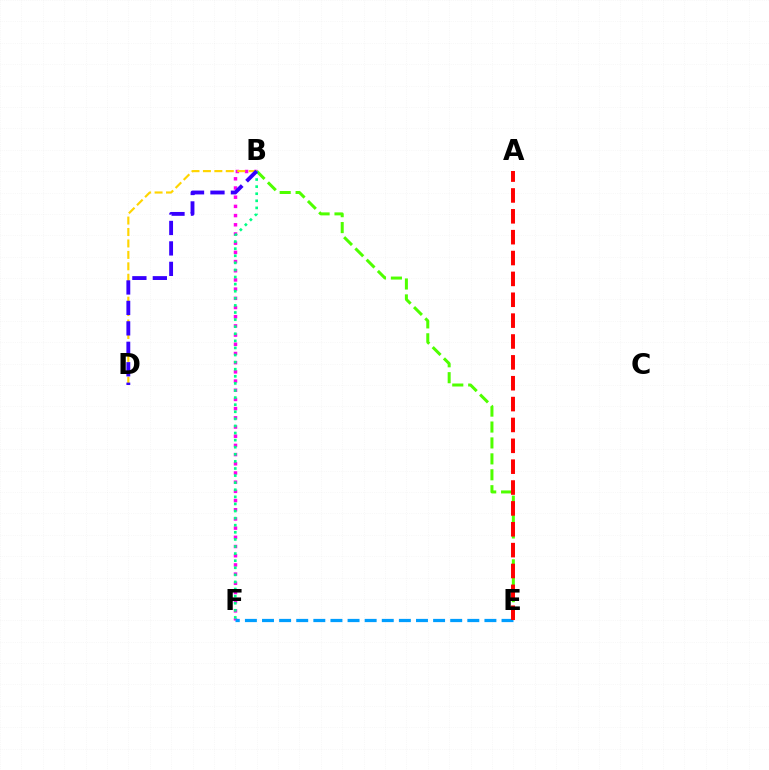{('B', 'E'): [{'color': '#4fff00', 'line_style': 'dashed', 'thickness': 2.16}], ('B', 'F'): [{'color': '#ff00ed', 'line_style': 'dotted', 'thickness': 2.5}, {'color': '#00ff86', 'line_style': 'dotted', 'thickness': 1.93}], ('E', 'F'): [{'color': '#009eff', 'line_style': 'dashed', 'thickness': 2.32}], ('A', 'E'): [{'color': '#ff0000', 'line_style': 'dashed', 'thickness': 2.83}], ('B', 'D'): [{'color': '#ffd500', 'line_style': 'dashed', 'thickness': 1.55}, {'color': '#3700ff', 'line_style': 'dashed', 'thickness': 2.78}]}